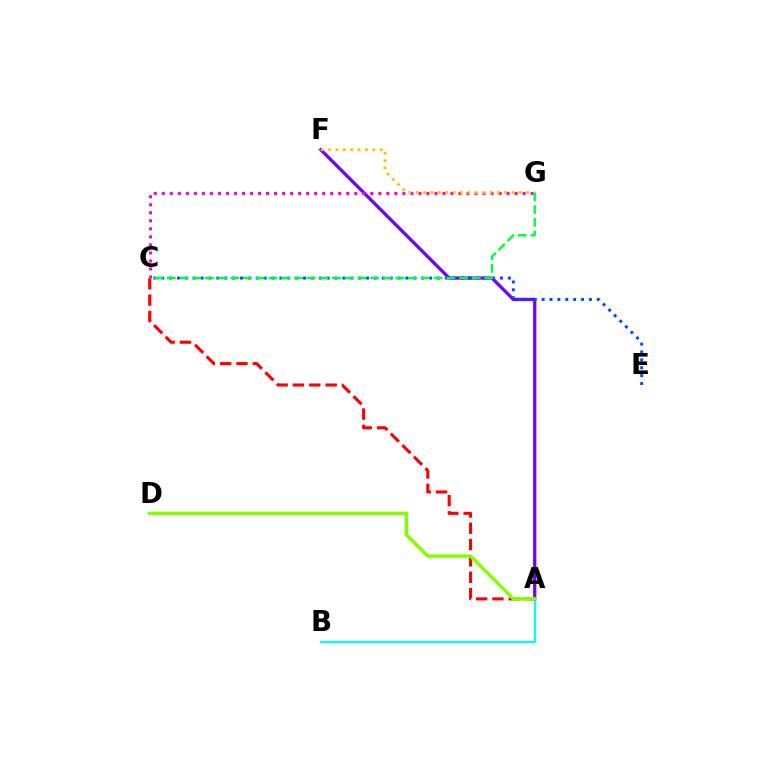{('A', 'B'): [{'color': '#00fff6', 'line_style': 'solid', 'thickness': 1.62}], ('A', 'F'): [{'color': '#7200ff', 'line_style': 'solid', 'thickness': 2.35}], ('C', 'E'): [{'color': '#004bff', 'line_style': 'dotted', 'thickness': 2.14}], ('C', 'G'): [{'color': '#ff00cf', 'line_style': 'dotted', 'thickness': 2.18}, {'color': '#00ff39', 'line_style': 'dashed', 'thickness': 1.73}], ('F', 'G'): [{'color': '#ffbd00', 'line_style': 'dotted', 'thickness': 2.0}], ('A', 'C'): [{'color': '#ff0000', 'line_style': 'dashed', 'thickness': 2.22}], ('A', 'D'): [{'color': '#84ff00', 'line_style': 'solid', 'thickness': 2.51}]}